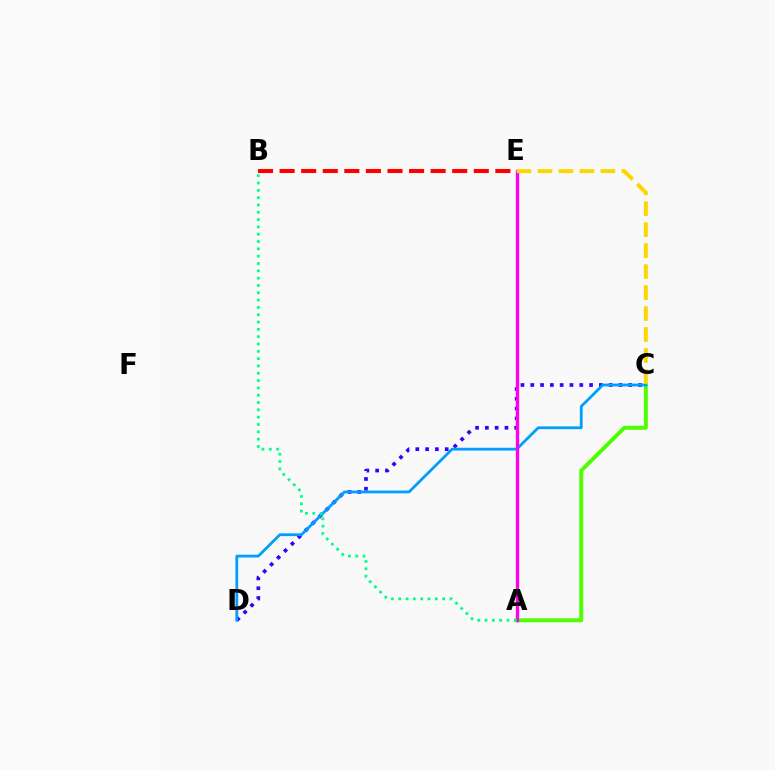{('A', 'C'): [{'color': '#4fff00', 'line_style': 'solid', 'thickness': 2.85}], ('C', 'D'): [{'color': '#3700ff', 'line_style': 'dotted', 'thickness': 2.66}, {'color': '#009eff', 'line_style': 'solid', 'thickness': 2.01}], ('A', 'E'): [{'color': '#ff00ed', 'line_style': 'solid', 'thickness': 2.38}], ('B', 'E'): [{'color': '#ff0000', 'line_style': 'dashed', 'thickness': 2.93}], ('C', 'E'): [{'color': '#ffd500', 'line_style': 'dashed', 'thickness': 2.85}], ('A', 'B'): [{'color': '#00ff86', 'line_style': 'dotted', 'thickness': 1.99}]}